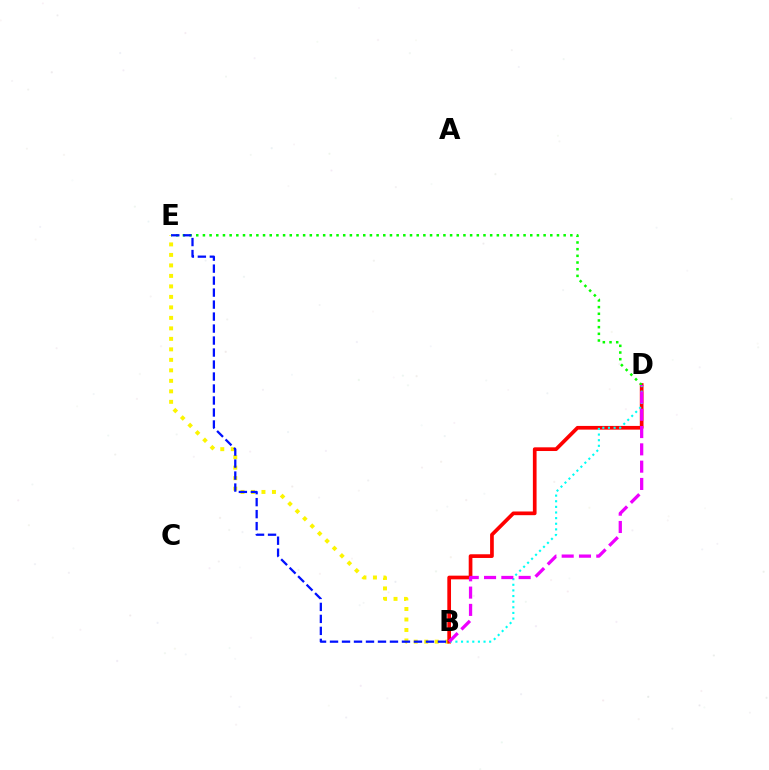{('B', 'E'): [{'color': '#fcf500', 'line_style': 'dotted', 'thickness': 2.85}, {'color': '#0010ff', 'line_style': 'dashed', 'thickness': 1.63}], ('B', 'D'): [{'color': '#ff0000', 'line_style': 'solid', 'thickness': 2.66}, {'color': '#00fff6', 'line_style': 'dotted', 'thickness': 1.53}, {'color': '#ee00ff', 'line_style': 'dashed', 'thickness': 2.35}], ('D', 'E'): [{'color': '#08ff00', 'line_style': 'dotted', 'thickness': 1.82}]}